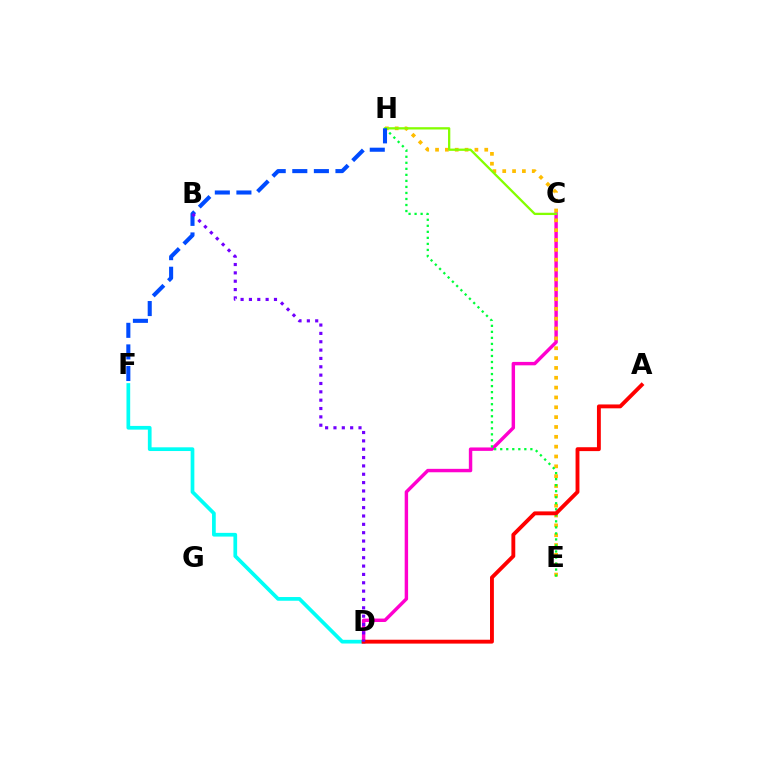{('D', 'F'): [{'color': '#00fff6', 'line_style': 'solid', 'thickness': 2.67}], ('C', 'D'): [{'color': '#ff00cf', 'line_style': 'solid', 'thickness': 2.47}], ('E', 'H'): [{'color': '#ffbd00', 'line_style': 'dotted', 'thickness': 2.67}, {'color': '#00ff39', 'line_style': 'dotted', 'thickness': 1.64}], ('C', 'H'): [{'color': '#84ff00', 'line_style': 'solid', 'thickness': 1.65}], ('F', 'H'): [{'color': '#004bff', 'line_style': 'dashed', 'thickness': 2.93}], ('A', 'D'): [{'color': '#ff0000', 'line_style': 'solid', 'thickness': 2.79}], ('B', 'D'): [{'color': '#7200ff', 'line_style': 'dotted', 'thickness': 2.27}]}